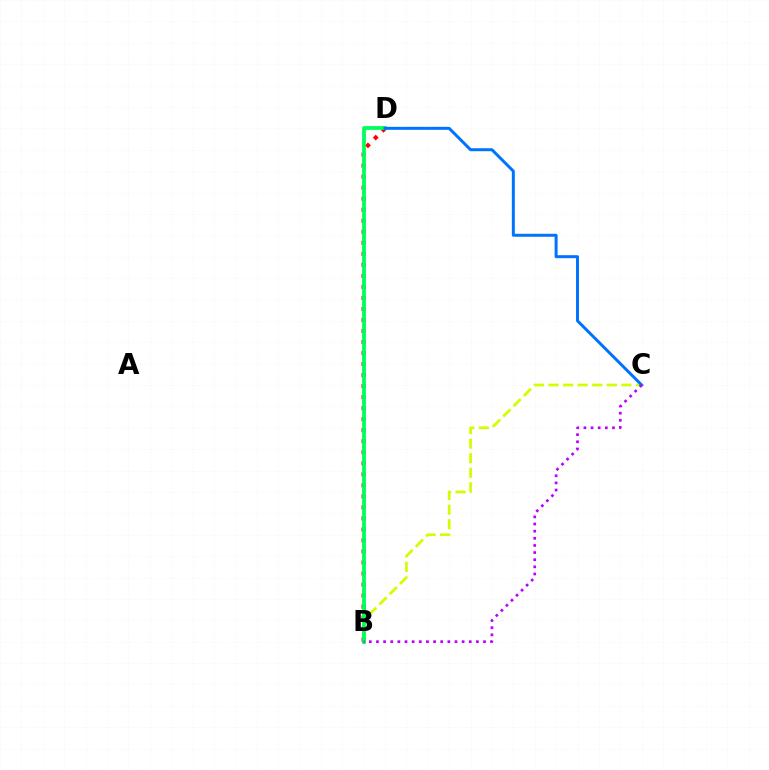{('B', 'C'): [{'color': '#d1ff00', 'line_style': 'dashed', 'thickness': 1.98}, {'color': '#b900ff', 'line_style': 'dotted', 'thickness': 1.94}], ('B', 'D'): [{'color': '#ff0000', 'line_style': 'dotted', 'thickness': 3.0}, {'color': '#00ff5c', 'line_style': 'solid', 'thickness': 2.73}], ('C', 'D'): [{'color': '#0074ff', 'line_style': 'solid', 'thickness': 2.15}]}